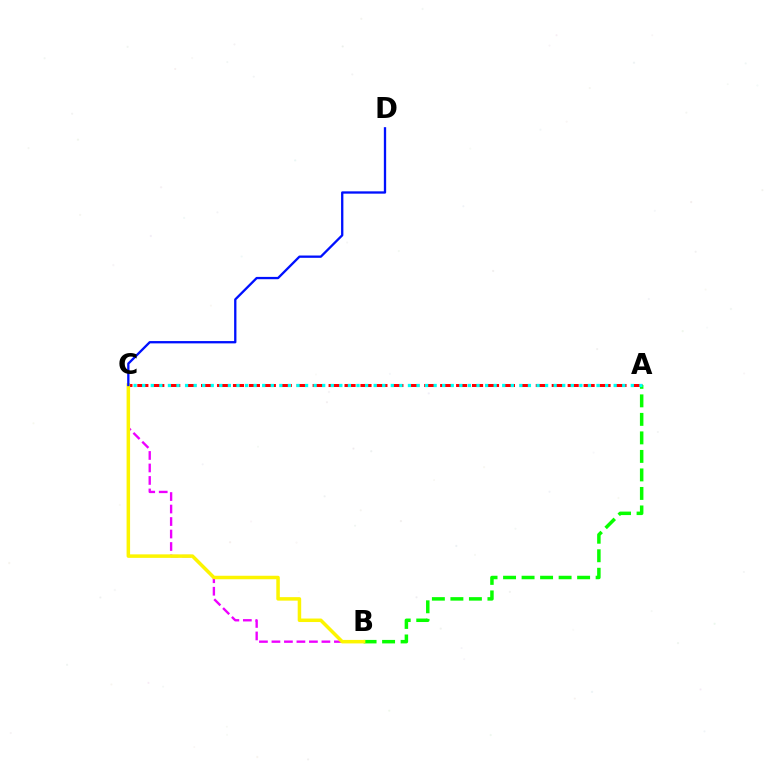{('B', 'C'): [{'color': '#ee00ff', 'line_style': 'dashed', 'thickness': 1.7}, {'color': '#fcf500', 'line_style': 'solid', 'thickness': 2.52}], ('A', 'C'): [{'color': '#ff0000', 'line_style': 'dashed', 'thickness': 2.17}, {'color': '#00fff6', 'line_style': 'dotted', 'thickness': 2.33}], ('A', 'B'): [{'color': '#08ff00', 'line_style': 'dashed', 'thickness': 2.52}], ('C', 'D'): [{'color': '#0010ff', 'line_style': 'solid', 'thickness': 1.66}]}